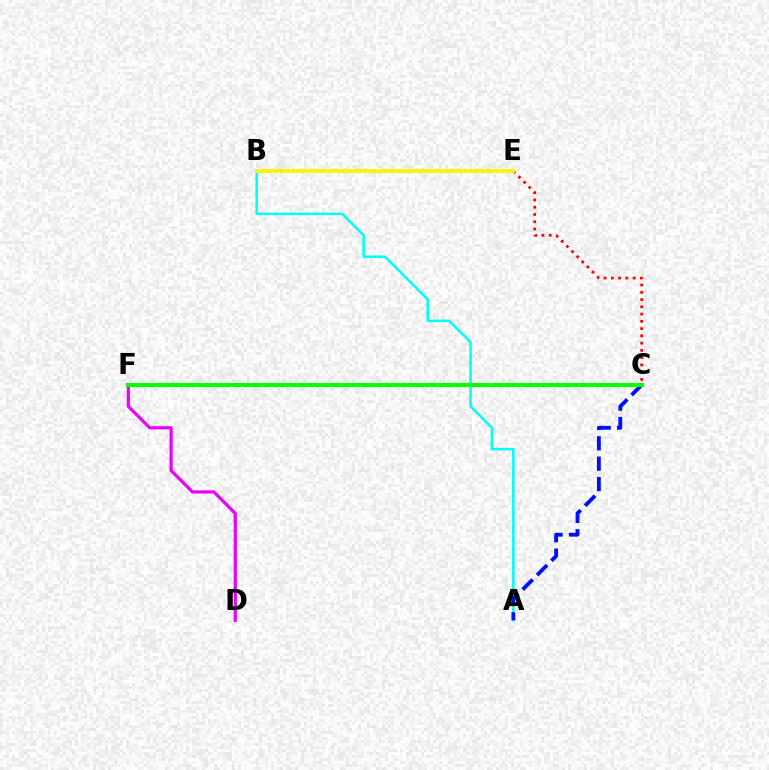{('D', 'F'): [{'color': '#ee00ff', 'line_style': 'solid', 'thickness': 2.33}], ('A', 'B'): [{'color': '#00fff6', 'line_style': 'solid', 'thickness': 1.82}], ('A', 'C'): [{'color': '#0010ff', 'line_style': 'dashed', 'thickness': 2.77}], ('C', 'F'): [{'color': '#08ff00', 'line_style': 'solid', 'thickness': 2.95}], ('C', 'E'): [{'color': '#ff0000', 'line_style': 'dotted', 'thickness': 1.97}], ('B', 'E'): [{'color': '#fcf500', 'line_style': 'solid', 'thickness': 2.75}]}